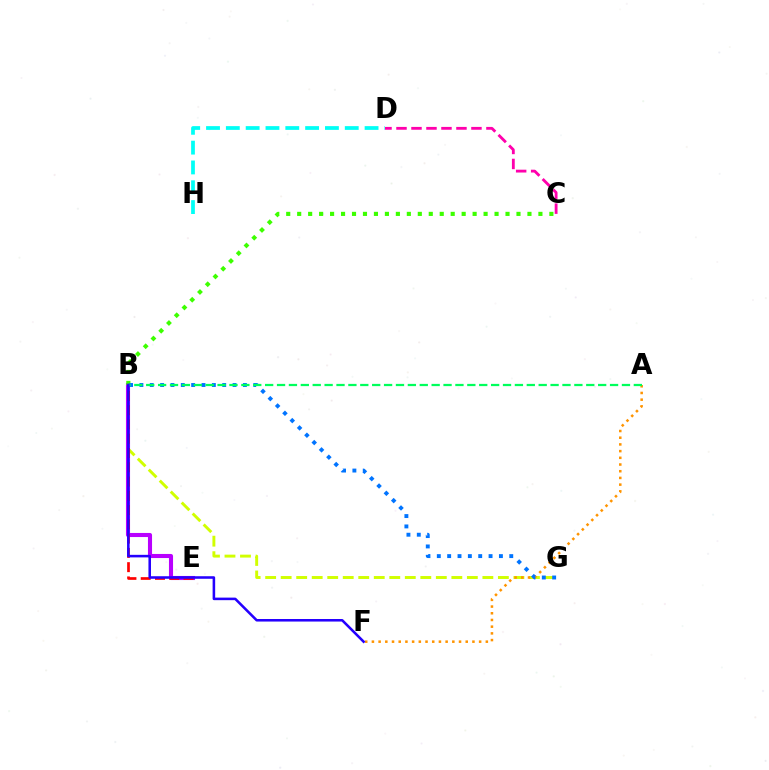{('C', 'D'): [{'color': '#ff00ac', 'line_style': 'dashed', 'thickness': 2.04}], ('B', 'G'): [{'color': '#d1ff00', 'line_style': 'dashed', 'thickness': 2.11}, {'color': '#0074ff', 'line_style': 'dotted', 'thickness': 2.81}], ('B', 'E'): [{'color': '#b900ff', 'line_style': 'solid', 'thickness': 2.94}, {'color': '#ff0000', 'line_style': 'dashed', 'thickness': 1.94}], ('A', 'F'): [{'color': '#ff9400', 'line_style': 'dotted', 'thickness': 1.82}], ('B', 'C'): [{'color': '#3dff00', 'line_style': 'dotted', 'thickness': 2.98}], ('A', 'B'): [{'color': '#00ff5c', 'line_style': 'dashed', 'thickness': 1.62}], ('B', 'F'): [{'color': '#2500ff', 'line_style': 'solid', 'thickness': 1.84}], ('D', 'H'): [{'color': '#00fff6', 'line_style': 'dashed', 'thickness': 2.69}]}